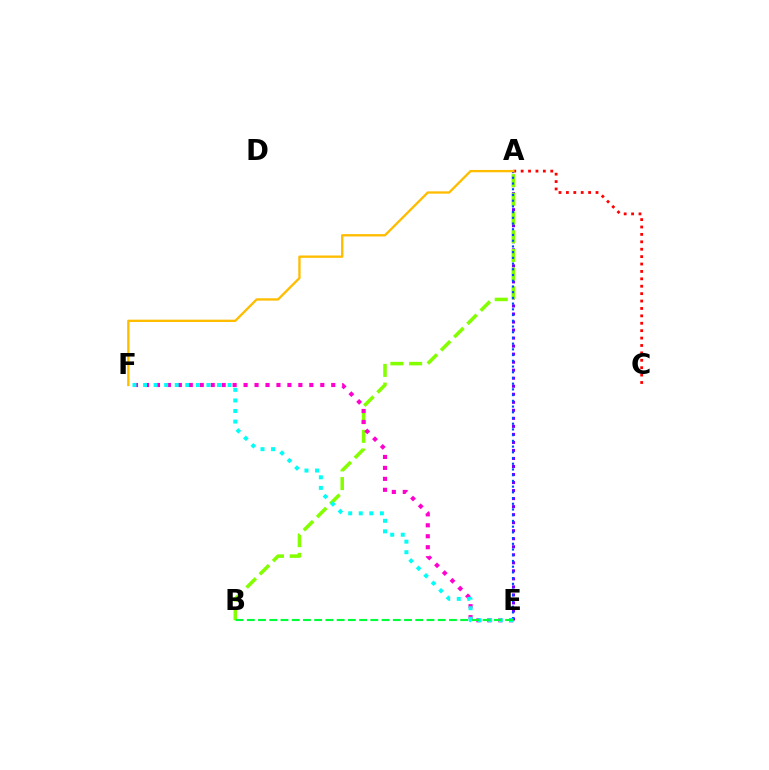{('A', 'E'): [{'color': '#7200ff', 'line_style': 'dotted', 'thickness': 2.18}, {'color': '#004bff', 'line_style': 'dotted', 'thickness': 1.55}], ('A', 'B'): [{'color': '#84ff00', 'line_style': 'dashed', 'thickness': 2.54}], ('E', 'F'): [{'color': '#ff00cf', 'line_style': 'dotted', 'thickness': 2.98}, {'color': '#00fff6', 'line_style': 'dotted', 'thickness': 2.87}], ('A', 'C'): [{'color': '#ff0000', 'line_style': 'dotted', 'thickness': 2.01}], ('B', 'E'): [{'color': '#00ff39', 'line_style': 'dashed', 'thickness': 1.53}], ('A', 'F'): [{'color': '#ffbd00', 'line_style': 'solid', 'thickness': 1.68}]}